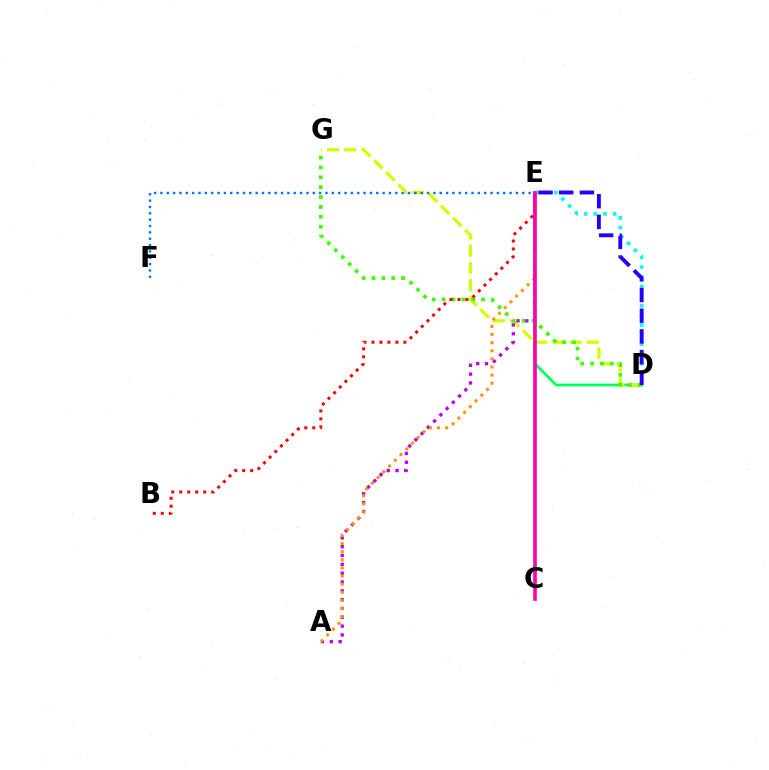{('D', 'E'): [{'color': '#00ff5c', 'line_style': 'solid', 'thickness': 1.97}, {'color': '#00fff6', 'line_style': 'dotted', 'thickness': 2.63}, {'color': '#2500ff', 'line_style': 'dashed', 'thickness': 2.81}], ('D', 'G'): [{'color': '#d1ff00', 'line_style': 'dashed', 'thickness': 2.33}, {'color': '#3dff00', 'line_style': 'dotted', 'thickness': 2.68}], ('A', 'E'): [{'color': '#b900ff', 'line_style': 'dotted', 'thickness': 2.4}, {'color': '#ff9400', 'line_style': 'dotted', 'thickness': 2.2}], ('B', 'E'): [{'color': '#ff0000', 'line_style': 'dotted', 'thickness': 2.17}], ('E', 'F'): [{'color': '#0074ff', 'line_style': 'dotted', 'thickness': 1.72}], ('C', 'E'): [{'color': '#ff00ac', 'line_style': 'solid', 'thickness': 2.61}]}